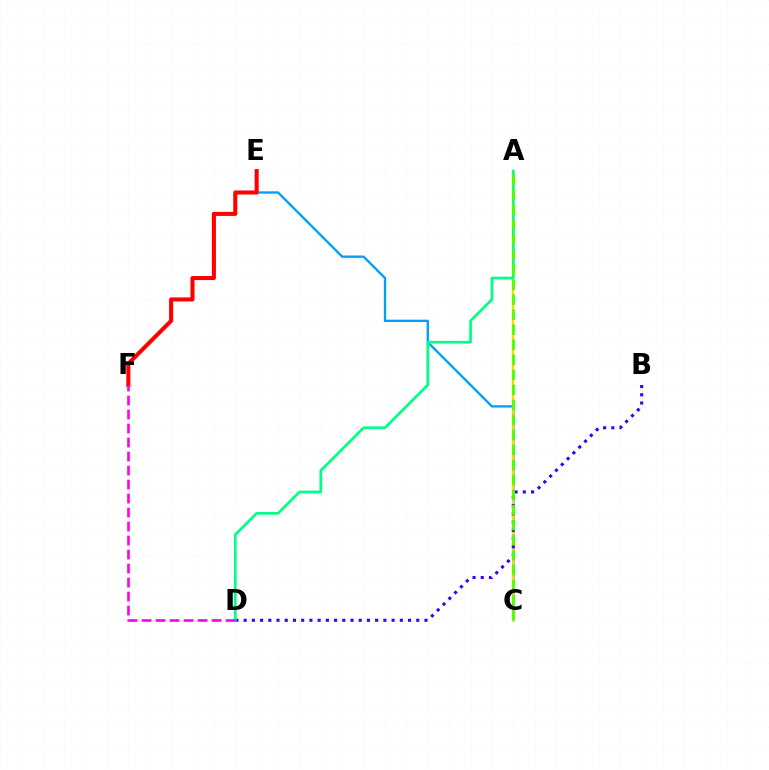{('C', 'E'): [{'color': '#009eff', 'line_style': 'solid', 'thickness': 1.67}], ('A', 'C'): [{'color': '#ffd500', 'line_style': 'solid', 'thickness': 1.68}, {'color': '#4fff00', 'line_style': 'dashed', 'thickness': 2.04}], ('B', 'D'): [{'color': '#3700ff', 'line_style': 'dotted', 'thickness': 2.23}], ('E', 'F'): [{'color': '#ff0000', 'line_style': 'solid', 'thickness': 2.92}], ('A', 'D'): [{'color': '#00ff86', 'line_style': 'solid', 'thickness': 1.96}], ('D', 'F'): [{'color': '#ff00ed', 'line_style': 'dashed', 'thickness': 1.9}]}